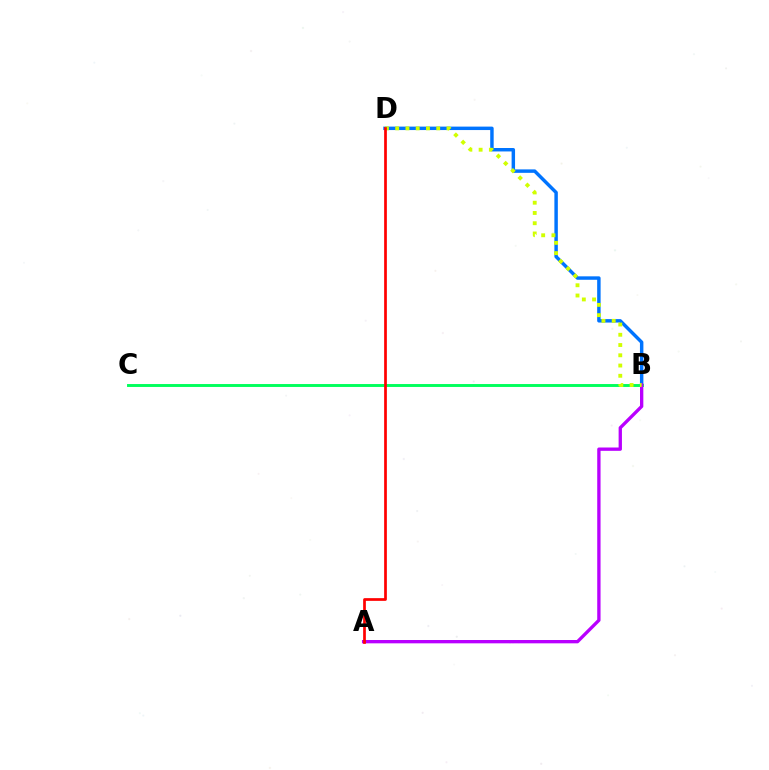{('B', 'D'): [{'color': '#0074ff', 'line_style': 'solid', 'thickness': 2.48}, {'color': '#d1ff00', 'line_style': 'dotted', 'thickness': 2.79}], ('B', 'C'): [{'color': '#00ff5c', 'line_style': 'solid', 'thickness': 2.1}], ('A', 'B'): [{'color': '#b900ff', 'line_style': 'solid', 'thickness': 2.39}], ('A', 'D'): [{'color': '#ff0000', 'line_style': 'solid', 'thickness': 1.96}]}